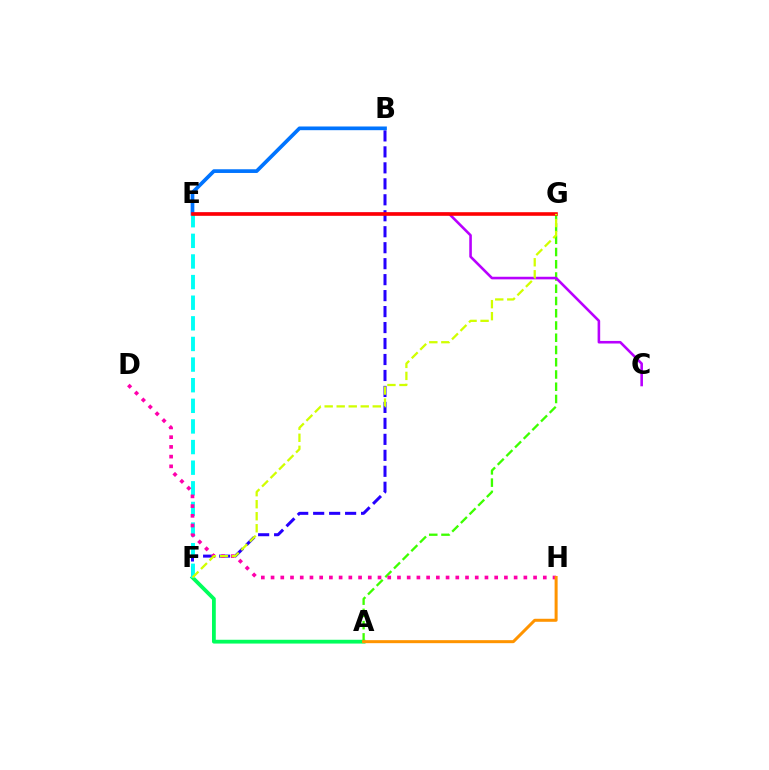{('B', 'F'): [{'color': '#2500ff', 'line_style': 'dashed', 'thickness': 2.17}], ('B', 'E'): [{'color': '#0074ff', 'line_style': 'solid', 'thickness': 2.66}], ('A', 'F'): [{'color': '#00ff5c', 'line_style': 'solid', 'thickness': 2.73}], ('A', 'G'): [{'color': '#3dff00', 'line_style': 'dashed', 'thickness': 1.66}], ('E', 'F'): [{'color': '#00fff6', 'line_style': 'dashed', 'thickness': 2.8}], ('D', 'H'): [{'color': '#ff00ac', 'line_style': 'dotted', 'thickness': 2.64}], ('A', 'H'): [{'color': '#ff9400', 'line_style': 'solid', 'thickness': 2.17}], ('C', 'E'): [{'color': '#b900ff', 'line_style': 'solid', 'thickness': 1.86}], ('E', 'G'): [{'color': '#ff0000', 'line_style': 'solid', 'thickness': 2.58}], ('F', 'G'): [{'color': '#d1ff00', 'line_style': 'dashed', 'thickness': 1.63}]}